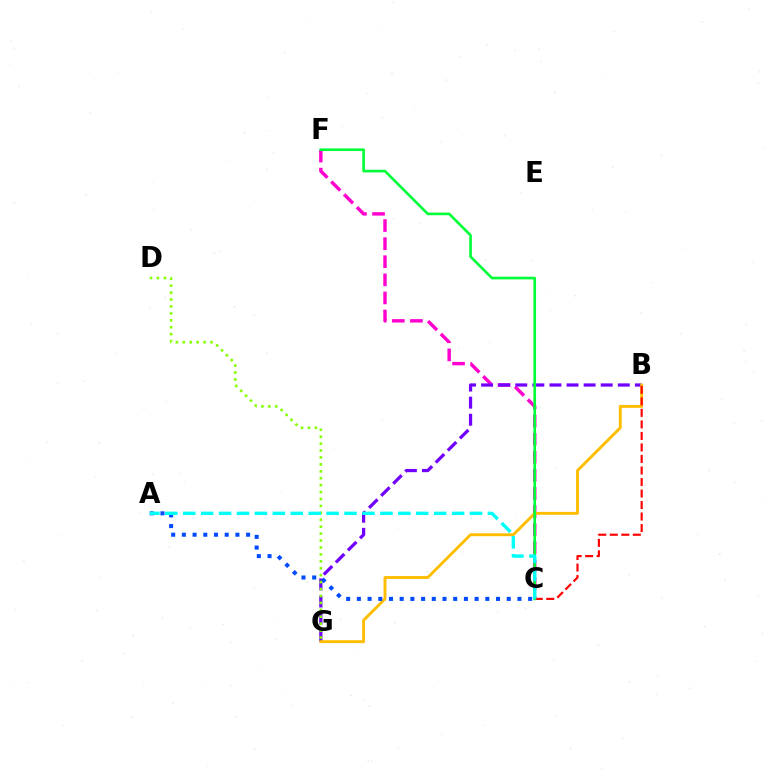{('C', 'F'): [{'color': '#ff00cf', 'line_style': 'dashed', 'thickness': 2.46}, {'color': '#00ff39', 'line_style': 'solid', 'thickness': 1.91}], ('B', 'G'): [{'color': '#7200ff', 'line_style': 'dashed', 'thickness': 2.32}, {'color': '#ffbd00', 'line_style': 'solid', 'thickness': 2.08}], ('A', 'C'): [{'color': '#004bff', 'line_style': 'dotted', 'thickness': 2.91}, {'color': '#00fff6', 'line_style': 'dashed', 'thickness': 2.44}], ('B', 'C'): [{'color': '#ff0000', 'line_style': 'dashed', 'thickness': 1.56}], ('D', 'G'): [{'color': '#84ff00', 'line_style': 'dotted', 'thickness': 1.88}]}